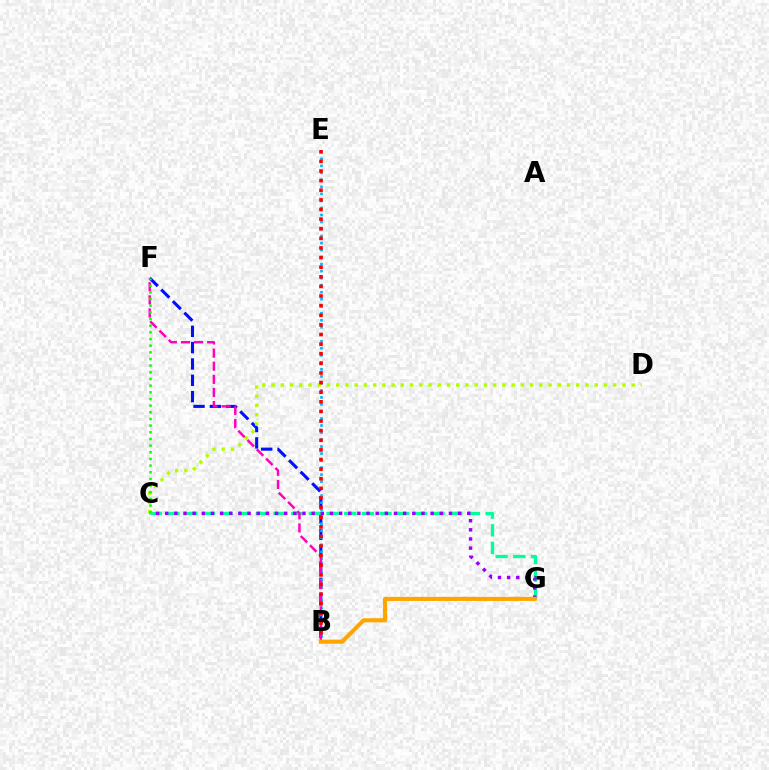{('B', 'F'): [{'color': '#0010ff', 'line_style': 'dashed', 'thickness': 2.22}, {'color': '#ff00bd', 'line_style': 'dashed', 'thickness': 1.78}], ('C', 'G'): [{'color': '#00ff9d', 'line_style': 'dashed', 'thickness': 2.4}, {'color': '#9b00ff', 'line_style': 'dotted', 'thickness': 2.49}], ('B', 'E'): [{'color': '#00b5ff', 'line_style': 'dotted', 'thickness': 1.91}, {'color': '#ff0000', 'line_style': 'dotted', 'thickness': 2.61}], ('C', 'D'): [{'color': '#b3ff00', 'line_style': 'dotted', 'thickness': 2.51}], ('B', 'G'): [{'color': '#ffa500', 'line_style': 'solid', 'thickness': 2.97}], ('C', 'F'): [{'color': '#08ff00', 'line_style': 'dotted', 'thickness': 1.81}]}